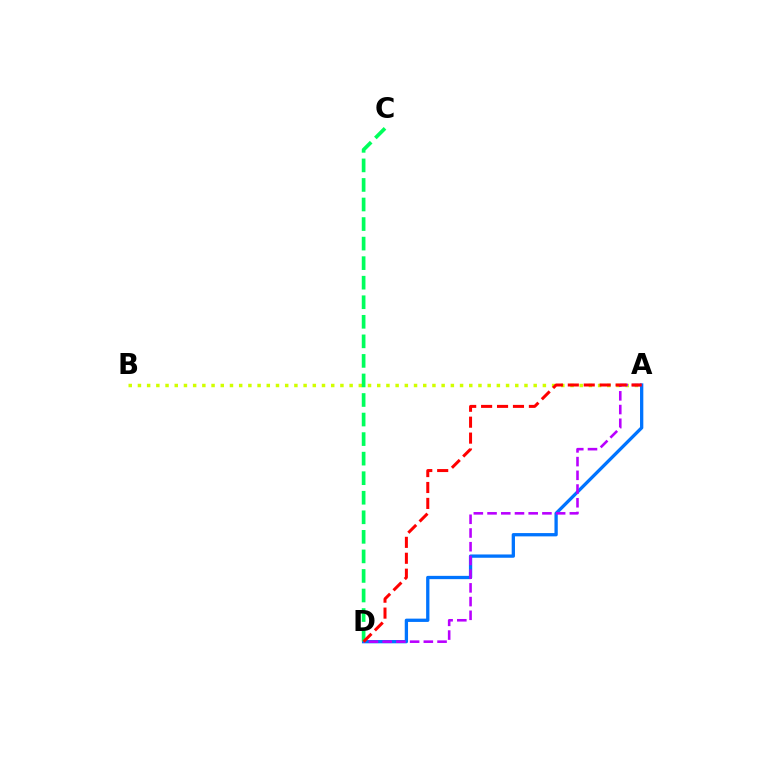{('A', 'B'): [{'color': '#d1ff00', 'line_style': 'dotted', 'thickness': 2.5}], ('A', 'D'): [{'color': '#0074ff', 'line_style': 'solid', 'thickness': 2.37}, {'color': '#b900ff', 'line_style': 'dashed', 'thickness': 1.86}, {'color': '#ff0000', 'line_style': 'dashed', 'thickness': 2.16}], ('C', 'D'): [{'color': '#00ff5c', 'line_style': 'dashed', 'thickness': 2.66}]}